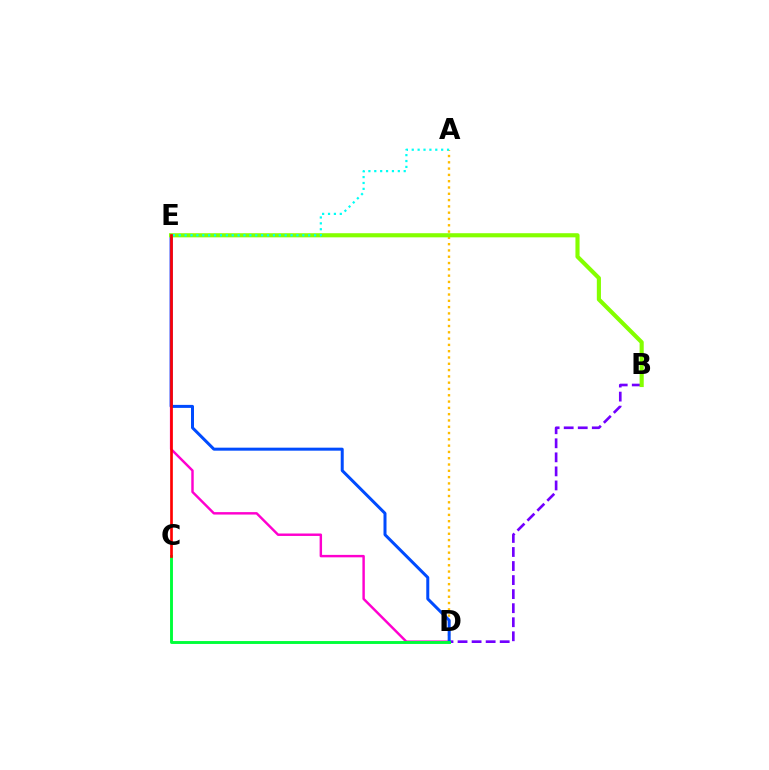{('B', 'D'): [{'color': '#7200ff', 'line_style': 'dashed', 'thickness': 1.91}], ('D', 'E'): [{'color': '#ff00cf', 'line_style': 'solid', 'thickness': 1.76}, {'color': '#004bff', 'line_style': 'solid', 'thickness': 2.16}], ('A', 'D'): [{'color': '#ffbd00', 'line_style': 'dotted', 'thickness': 1.71}], ('B', 'E'): [{'color': '#84ff00', 'line_style': 'solid', 'thickness': 2.97}], ('C', 'D'): [{'color': '#00ff39', 'line_style': 'solid', 'thickness': 2.09}], ('A', 'E'): [{'color': '#00fff6', 'line_style': 'dotted', 'thickness': 1.6}], ('C', 'E'): [{'color': '#ff0000', 'line_style': 'solid', 'thickness': 1.93}]}